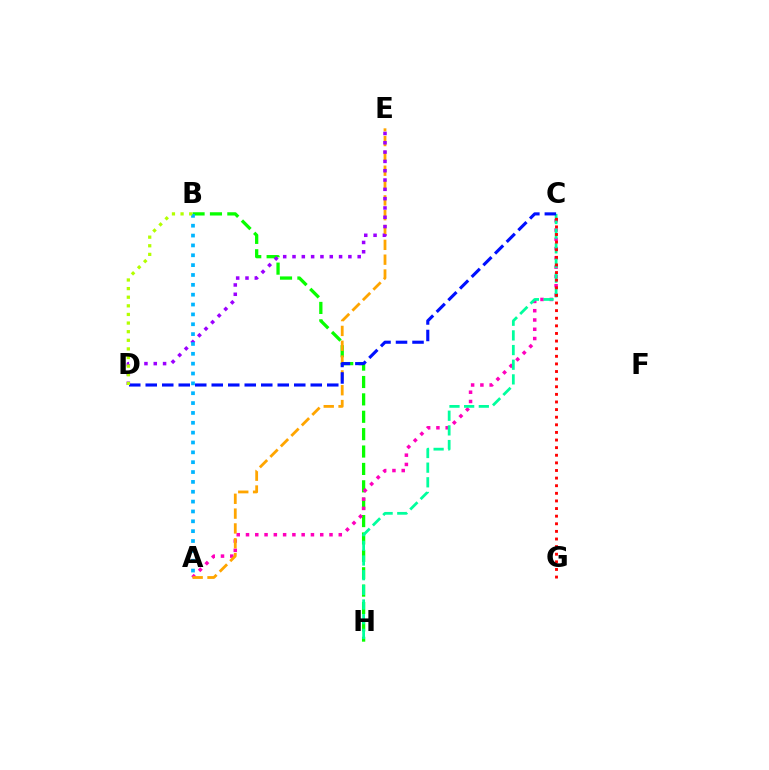{('B', 'H'): [{'color': '#08ff00', 'line_style': 'dashed', 'thickness': 2.36}], ('A', 'C'): [{'color': '#ff00bd', 'line_style': 'dotted', 'thickness': 2.52}], ('C', 'H'): [{'color': '#00ff9d', 'line_style': 'dashed', 'thickness': 1.99}], ('A', 'E'): [{'color': '#ffa500', 'line_style': 'dashed', 'thickness': 2.01}], ('C', 'G'): [{'color': '#ff0000', 'line_style': 'dotted', 'thickness': 2.07}], ('C', 'D'): [{'color': '#0010ff', 'line_style': 'dashed', 'thickness': 2.24}], ('D', 'E'): [{'color': '#9b00ff', 'line_style': 'dotted', 'thickness': 2.53}], ('A', 'B'): [{'color': '#00b5ff', 'line_style': 'dotted', 'thickness': 2.68}], ('B', 'D'): [{'color': '#b3ff00', 'line_style': 'dotted', 'thickness': 2.34}]}